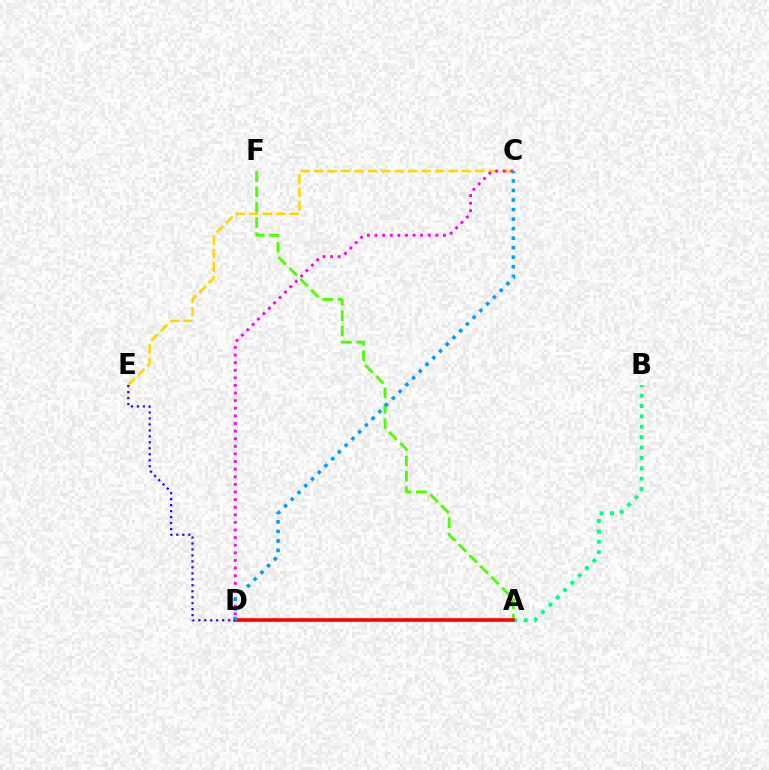{('C', 'E'): [{'color': '#ffd500', 'line_style': 'dashed', 'thickness': 1.83}], ('A', 'F'): [{'color': '#4fff00', 'line_style': 'dashed', 'thickness': 2.09}], ('A', 'B'): [{'color': '#00ff86', 'line_style': 'dotted', 'thickness': 2.82}], ('C', 'D'): [{'color': '#ff00ed', 'line_style': 'dotted', 'thickness': 2.07}, {'color': '#009eff', 'line_style': 'dotted', 'thickness': 2.59}], ('A', 'D'): [{'color': '#ff0000', 'line_style': 'solid', 'thickness': 2.59}], ('D', 'E'): [{'color': '#3700ff', 'line_style': 'dotted', 'thickness': 1.62}]}